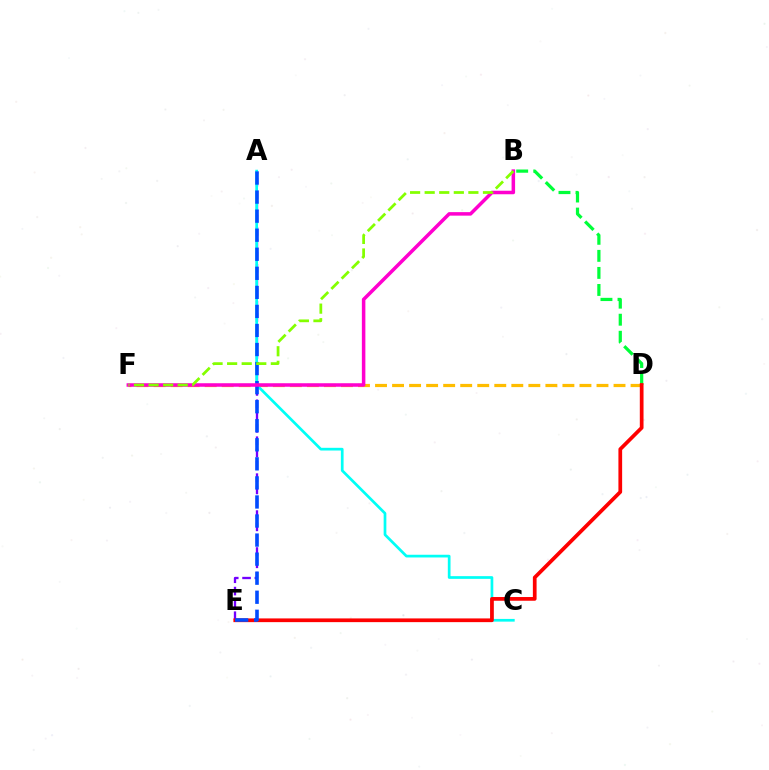{('A', 'E'): [{'color': '#7200ff', 'line_style': 'dashed', 'thickness': 1.67}, {'color': '#004bff', 'line_style': 'dashed', 'thickness': 2.59}], ('B', 'D'): [{'color': '#00ff39', 'line_style': 'dashed', 'thickness': 2.32}], ('D', 'F'): [{'color': '#ffbd00', 'line_style': 'dashed', 'thickness': 2.31}], ('A', 'C'): [{'color': '#00fff6', 'line_style': 'solid', 'thickness': 1.95}], ('D', 'E'): [{'color': '#ff0000', 'line_style': 'solid', 'thickness': 2.68}], ('B', 'F'): [{'color': '#ff00cf', 'line_style': 'solid', 'thickness': 2.53}, {'color': '#84ff00', 'line_style': 'dashed', 'thickness': 1.98}]}